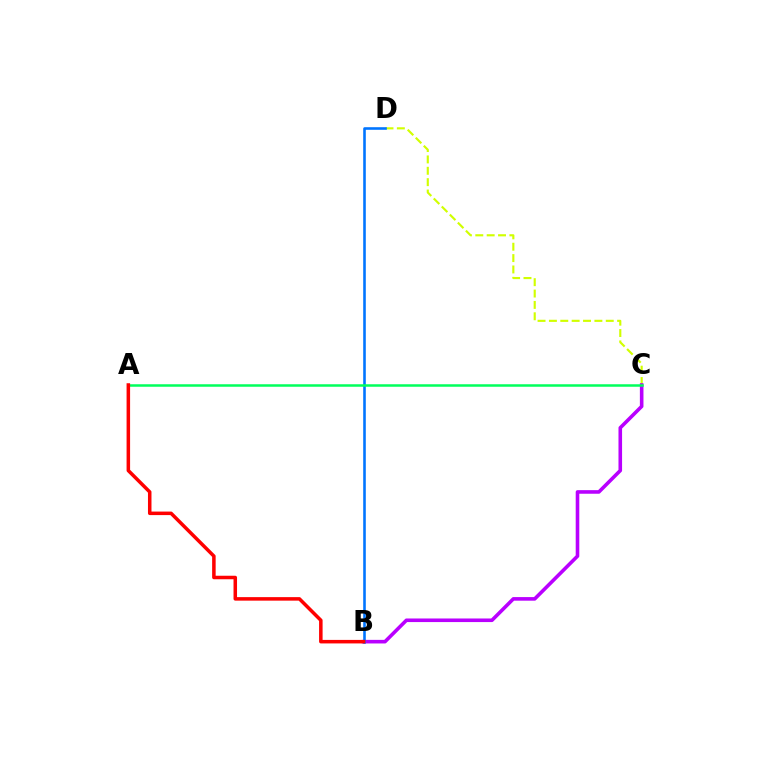{('C', 'D'): [{'color': '#d1ff00', 'line_style': 'dashed', 'thickness': 1.54}], ('B', 'C'): [{'color': '#b900ff', 'line_style': 'solid', 'thickness': 2.59}], ('B', 'D'): [{'color': '#0074ff', 'line_style': 'solid', 'thickness': 1.87}], ('A', 'C'): [{'color': '#00ff5c', 'line_style': 'solid', 'thickness': 1.8}], ('A', 'B'): [{'color': '#ff0000', 'line_style': 'solid', 'thickness': 2.53}]}